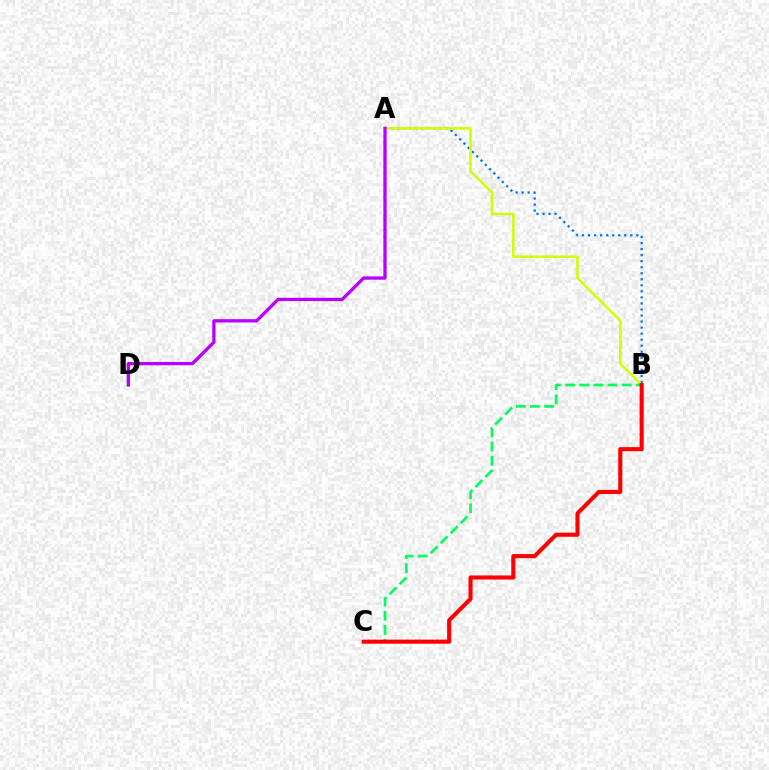{('A', 'B'): [{'color': '#0074ff', 'line_style': 'dotted', 'thickness': 1.64}, {'color': '#d1ff00', 'line_style': 'solid', 'thickness': 1.82}], ('B', 'C'): [{'color': '#00ff5c', 'line_style': 'dashed', 'thickness': 1.92}, {'color': '#ff0000', 'line_style': 'solid', 'thickness': 2.94}], ('A', 'D'): [{'color': '#b900ff', 'line_style': 'solid', 'thickness': 2.38}]}